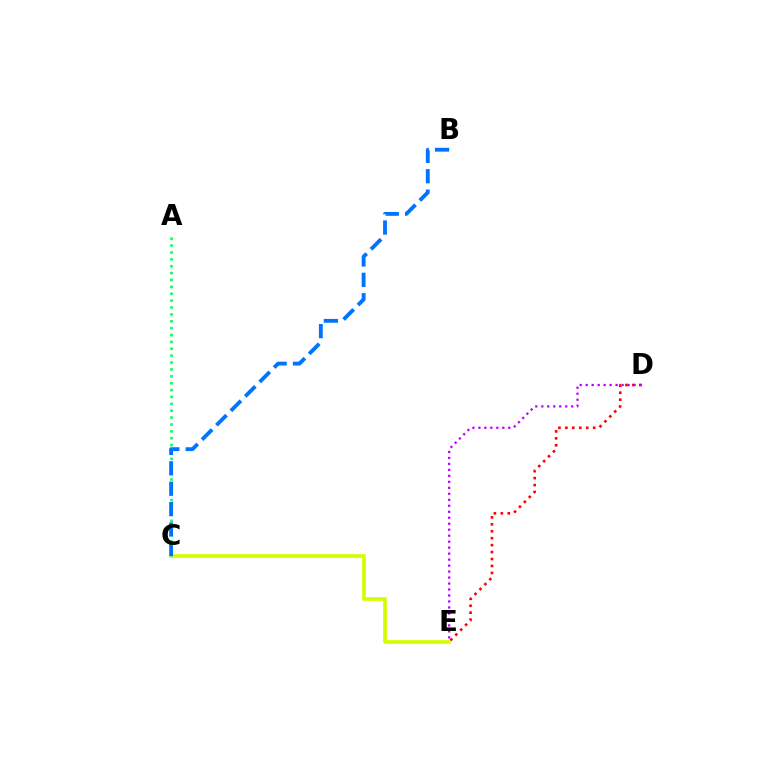{('C', 'E'): [{'color': '#d1ff00', 'line_style': 'solid', 'thickness': 2.64}], ('A', 'C'): [{'color': '#00ff5c', 'line_style': 'dotted', 'thickness': 1.87}], ('D', 'E'): [{'color': '#ff0000', 'line_style': 'dotted', 'thickness': 1.89}, {'color': '#b900ff', 'line_style': 'dotted', 'thickness': 1.63}], ('B', 'C'): [{'color': '#0074ff', 'line_style': 'dashed', 'thickness': 2.77}]}